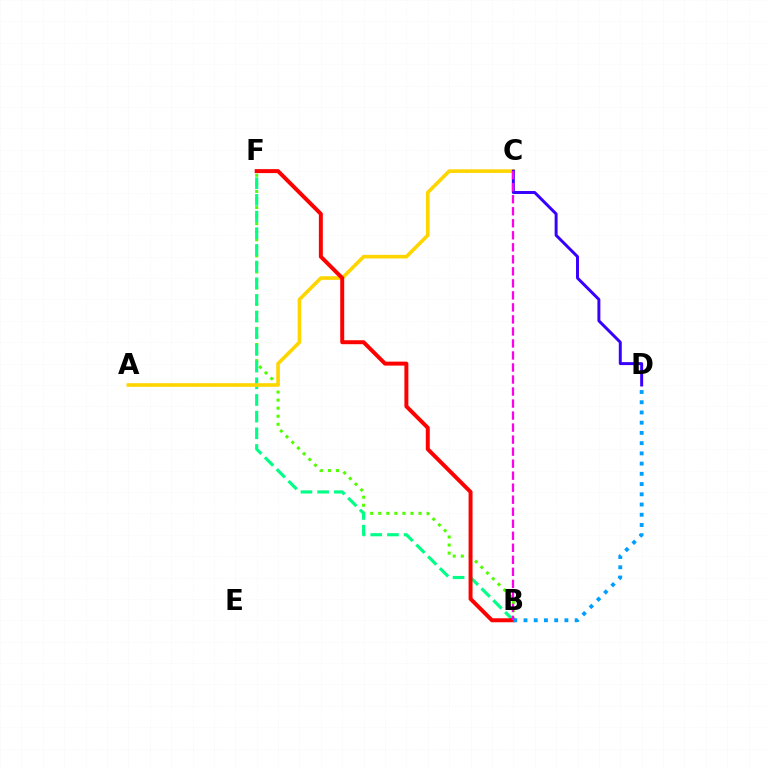{('B', 'F'): [{'color': '#4fff00', 'line_style': 'dotted', 'thickness': 2.19}, {'color': '#00ff86', 'line_style': 'dashed', 'thickness': 2.26}, {'color': '#ff0000', 'line_style': 'solid', 'thickness': 2.86}], ('A', 'C'): [{'color': '#ffd500', 'line_style': 'solid', 'thickness': 2.6}], ('C', 'D'): [{'color': '#3700ff', 'line_style': 'solid', 'thickness': 2.13}], ('B', 'D'): [{'color': '#009eff', 'line_style': 'dotted', 'thickness': 2.78}], ('B', 'C'): [{'color': '#ff00ed', 'line_style': 'dashed', 'thickness': 1.63}]}